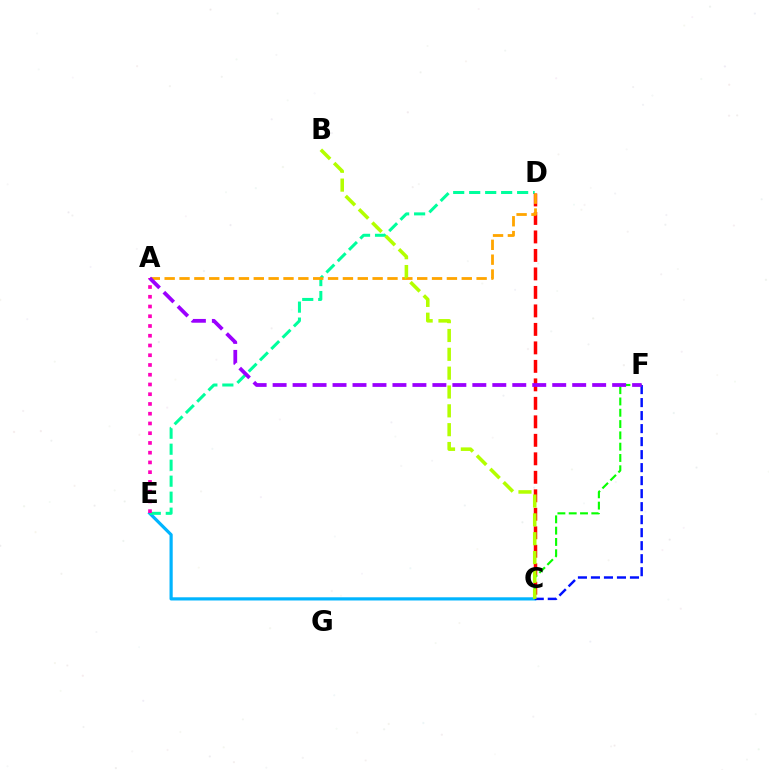{('C', 'E'): [{'color': '#00b5ff', 'line_style': 'solid', 'thickness': 2.3}], ('D', 'E'): [{'color': '#00ff9d', 'line_style': 'dashed', 'thickness': 2.17}], ('C', 'D'): [{'color': '#ff0000', 'line_style': 'dashed', 'thickness': 2.51}], ('C', 'F'): [{'color': '#08ff00', 'line_style': 'dashed', 'thickness': 1.54}, {'color': '#0010ff', 'line_style': 'dashed', 'thickness': 1.77}], ('A', 'E'): [{'color': '#ff00bd', 'line_style': 'dotted', 'thickness': 2.65}], ('A', 'D'): [{'color': '#ffa500', 'line_style': 'dashed', 'thickness': 2.02}], ('B', 'C'): [{'color': '#b3ff00', 'line_style': 'dashed', 'thickness': 2.56}], ('A', 'F'): [{'color': '#9b00ff', 'line_style': 'dashed', 'thickness': 2.71}]}